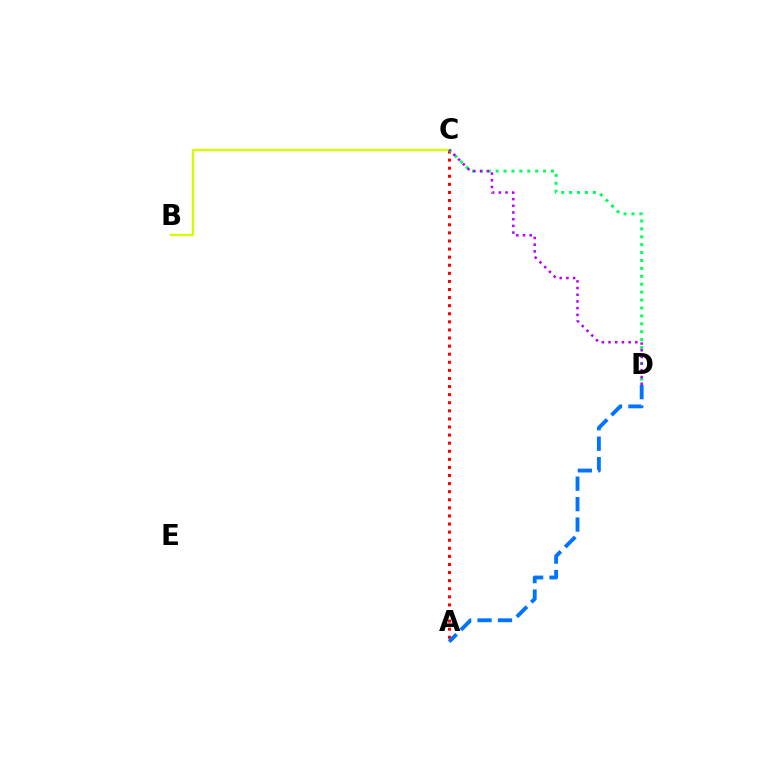{('A', 'C'): [{'color': '#ff0000', 'line_style': 'dotted', 'thickness': 2.2}], ('B', 'C'): [{'color': '#d1ff00', 'line_style': 'solid', 'thickness': 1.69}], ('A', 'D'): [{'color': '#0074ff', 'line_style': 'dashed', 'thickness': 2.78}], ('C', 'D'): [{'color': '#00ff5c', 'line_style': 'dotted', 'thickness': 2.15}, {'color': '#b900ff', 'line_style': 'dotted', 'thickness': 1.82}]}